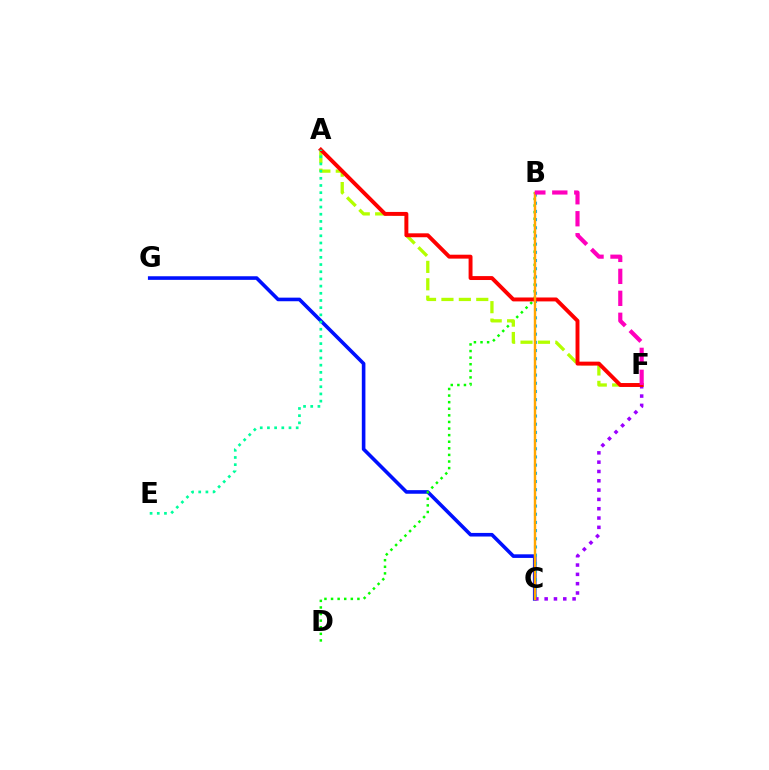{('C', 'G'): [{'color': '#0010ff', 'line_style': 'solid', 'thickness': 2.59}], ('B', 'D'): [{'color': '#08ff00', 'line_style': 'dotted', 'thickness': 1.79}], ('B', 'C'): [{'color': '#00b5ff', 'line_style': 'dotted', 'thickness': 2.22}, {'color': '#ffa500', 'line_style': 'solid', 'thickness': 1.75}], ('A', 'F'): [{'color': '#b3ff00', 'line_style': 'dashed', 'thickness': 2.37}, {'color': '#ff0000', 'line_style': 'solid', 'thickness': 2.82}], ('C', 'F'): [{'color': '#9b00ff', 'line_style': 'dotted', 'thickness': 2.53}], ('A', 'E'): [{'color': '#00ff9d', 'line_style': 'dotted', 'thickness': 1.95}], ('B', 'F'): [{'color': '#ff00bd', 'line_style': 'dashed', 'thickness': 2.98}]}